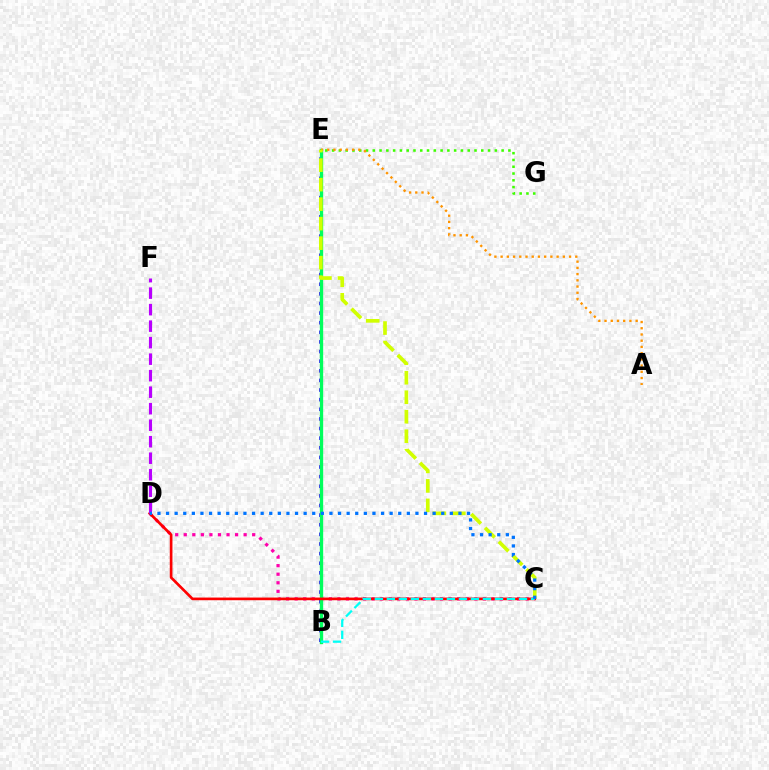{('B', 'E'): [{'color': '#2500ff', 'line_style': 'dotted', 'thickness': 2.61}, {'color': '#00ff5c', 'line_style': 'solid', 'thickness': 2.4}], ('E', 'G'): [{'color': '#3dff00', 'line_style': 'dotted', 'thickness': 1.84}], ('C', 'D'): [{'color': '#ff00ac', 'line_style': 'dotted', 'thickness': 2.32}, {'color': '#ff0000', 'line_style': 'solid', 'thickness': 1.92}, {'color': '#0074ff', 'line_style': 'dotted', 'thickness': 2.34}], ('A', 'E'): [{'color': '#ff9400', 'line_style': 'dotted', 'thickness': 1.69}], ('C', 'E'): [{'color': '#d1ff00', 'line_style': 'dashed', 'thickness': 2.65}], ('D', 'F'): [{'color': '#b900ff', 'line_style': 'dashed', 'thickness': 2.24}], ('B', 'C'): [{'color': '#00fff6', 'line_style': 'dashed', 'thickness': 1.63}]}